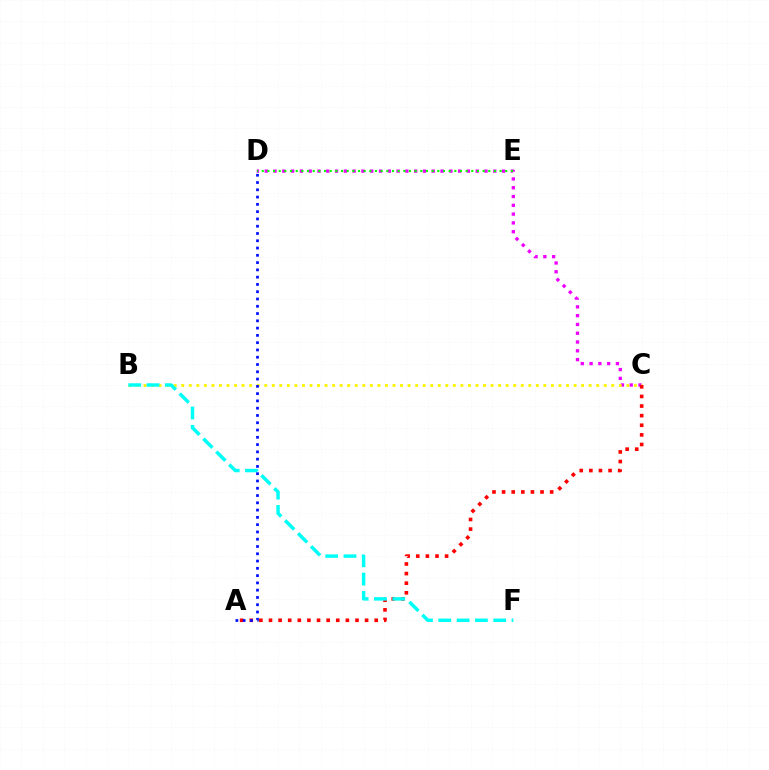{('C', 'D'): [{'color': '#ee00ff', 'line_style': 'dotted', 'thickness': 2.39}], ('B', 'C'): [{'color': '#fcf500', 'line_style': 'dotted', 'thickness': 2.05}], ('A', 'C'): [{'color': '#ff0000', 'line_style': 'dotted', 'thickness': 2.61}], ('B', 'F'): [{'color': '#00fff6', 'line_style': 'dashed', 'thickness': 2.49}], ('D', 'E'): [{'color': '#08ff00', 'line_style': 'dotted', 'thickness': 1.54}], ('A', 'D'): [{'color': '#0010ff', 'line_style': 'dotted', 'thickness': 1.98}]}